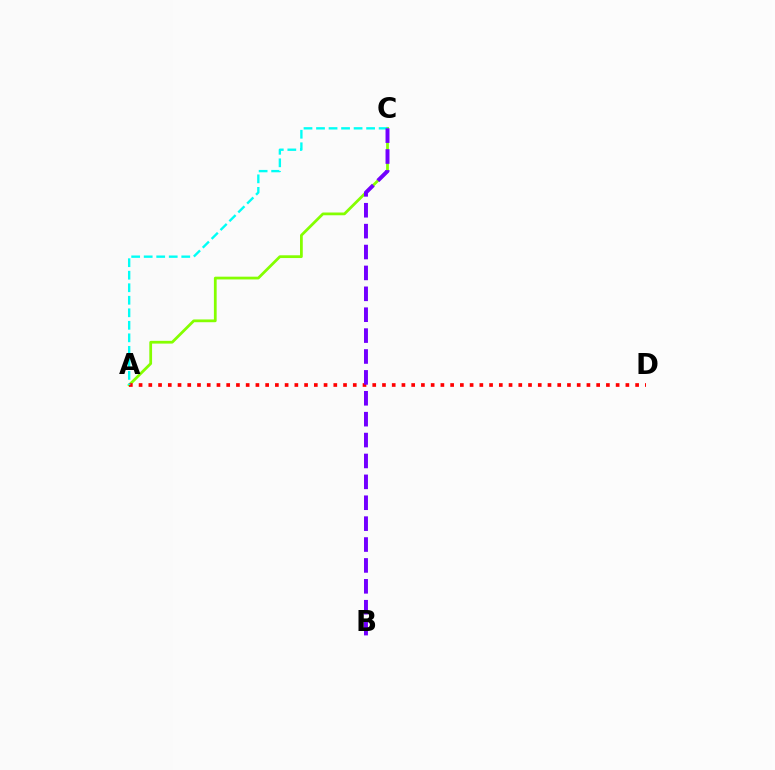{('A', 'C'): [{'color': '#84ff00', 'line_style': 'solid', 'thickness': 1.99}, {'color': '#00fff6', 'line_style': 'dashed', 'thickness': 1.7}], ('A', 'D'): [{'color': '#ff0000', 'line_style': 'dotted', 'thickness': 2.65}], ('B', 'C'): [{'color': '#7200ff', 'line_style': 'dashed', 'thickness': 2.84}]}